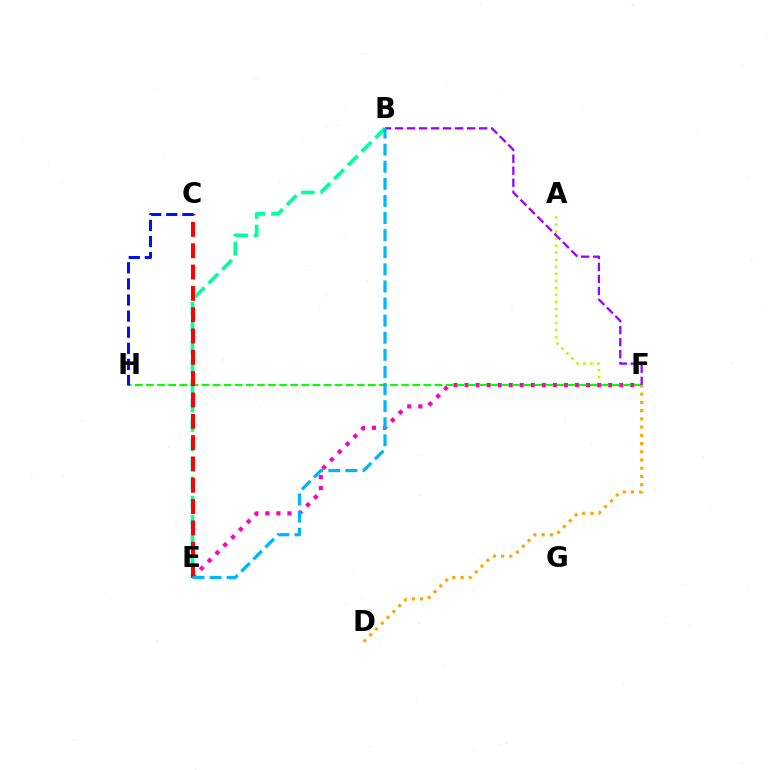{('A', 'F'): [{'color': '#b3ff00', 'line_style': 'dotted', 'thickness': 1.91}], ('E', 'F'): [{'color': '#ff00bd', 'line_style': 'dotted', 'thickness': 3.0}], ('F', 'H'): [{'color': '#08ff00', 'line_style': 'dashed', 'thickness': 1.51}], ('D', 'F'): [{'color': '#ffa500', 'line_style': 'dotted', 'thickness': 2.24}], ('B', 'F'): [{'color': '#9b00ff', 'line_style': 'dashed', 'thickness': 1.63}], ('B', 'E'): [{'color': '#00ff9d', 'line_style': 'dashed', 'thickness': 2.63}, {'color': '#00b5ff', 'line_style': 'dashed', 'thickness': 2.32}], ('C', 'E'): [{'color': '#ff0000', 'line_style': 'dashed', 'thickness': 2.9}], ('C', 'H'): [{'color': '#0010ff', 'line_style': 'dashed', 'thickness': 2.19}]}